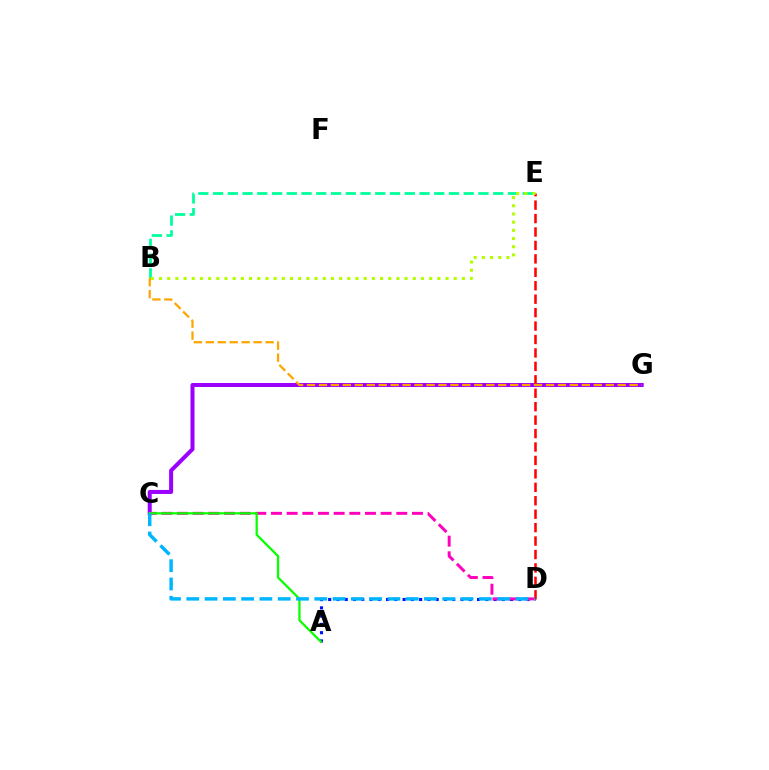{('A', 'D'): [{'color': '#0010ff', 'line_style': 'dotted', 'thickness': 2.25}], ('C', 'G'): [{'color': '#9b00ff', 'line_style': 'solid', 'thickness': 2.89}], ('D', 'E'): [{'color': '#ff0000', 'line_style': 'dashed', 'thickness': 1.83}], ('B', 'E'): [{'color': '#00ff9d', 'line_style': 'dashed', 'thickness': 2.0}, {'color': '#b3ff00', 'line_style': 'dotted', 'thickness': 2.22}], ('B', 'G'): [{'color': '#ffa500', 'line_style': 'dashed', 'thickness': 1.62}], ('C', 'D'): [{'color': '#ff00bd', 'line_style': 'dashed', 'thickness': 2.13}, {'color': '#00b5ff', 'line_style': 'dashed', 'thickness': 2.48}], ('A', 'C'): [{'color': '#08ff00', 'line_style': 'solid', 'thickness': 1.63}]}